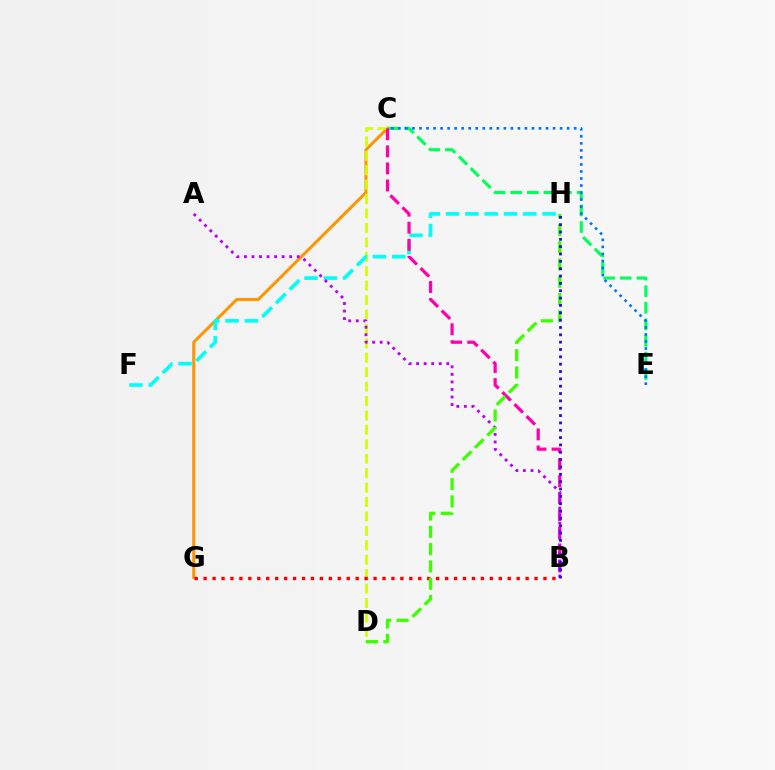{('C', 'E'): [{'color': '#00ff5c', 'line_style': 'dashed', 'thickness': 2.25}, {'color': '#0074ff', 'line_style': 'dotted', 'thickness': 1.91}], ('C', 'G'): [{'color': '#ff9400', 'line_style': 'solid', 'thickness': 2.17}], ('C', 'D'): [{'color': '#d1ff00', 'line_style': 'dashed', 'thickness': 1.96}], ('F', 'H'): [{'color': '#00fff6', 'line_style': 'dashed', 'thickness': 2.62}], ('B', 'C'): [{'color': '#ff00ac', 'line_style': 'dashed', 'thickness': 2.32}], ('B', 'G'): [{'color': '#ff0000', 'line_style': 'dotted', 'thickness': 2.43}], ('A', 'B'): [{'color': '#b900ff', 'line_style': 'dotted', 'thickness': 2.05}], ('D', 'H'): [{'color': '#3dff00', 'line_style': 'dashed', 'thickness': 2.35}], ('B', 'H'): [{'color': '#2500ff', 'line_style': 'dotted', 'thickness': 2.0}]}